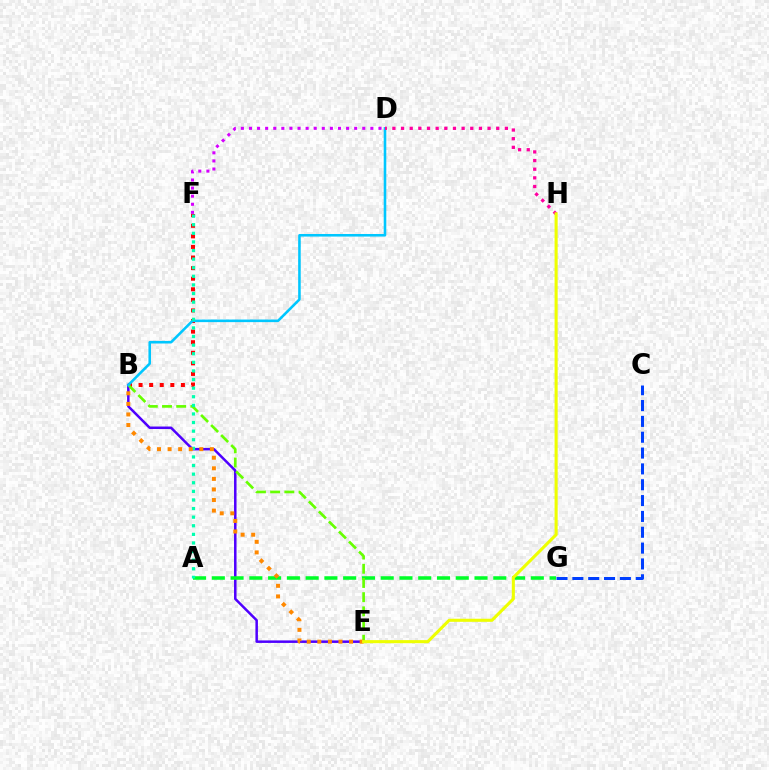{('B', 'F'): [{'color': '#ff0000', 'line_style': 'dotted', 'thickness': 2.88}], ('B', 'E'): [{'color': '#4f00ff', 'line_style': 'solid', 'thickness': 1.8}, {'color': '#66ff00', 'line_style': 'dashed', 'thickness': 1.93}, {'color': '#ff8800', 'line_style': 'dotted', 'thickness': 2.87}], ('A', 'G'): [{'color': '#00ff27', 'line_style': 'dashed', 'thickness': 2.55}], ('B', 'D'): [{'color': '#00c7ff', 'line_style': 'solid', 'thickness': 1.86}], ('A', 'F'): [{'color': '#00ffaf', 'line_style': 'dotted', 'thickness': 2.34}], ('D', 'F'): [{'color': '#d600ff', 'line_style': 'dotted', 'thickness': 2.2}], ('C', 'G'): [{'color': '#003fff', 'line_style': 'dashed', 'thickness': 2.15}], ('D', 'H'): [{'color': '#ff00a0', 'line_style': 'dotted', 'thickness': 2.35}], ('E', 'H'): [{'color': '#eeff00', 'line_style': 'solid', 'thickness': 2.22}]}